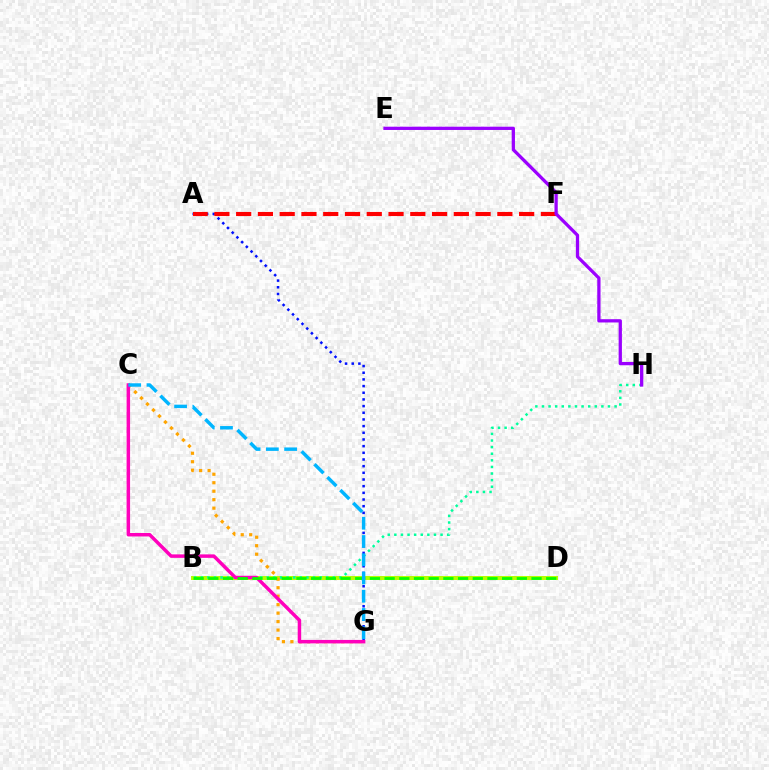{('A', 'G'): [{'color': '#0010ff', 'line_style': 'dotted', 'thickness': 1.81}], ('B', 'D'): [{'color': '#b3ff00', 'line_style': 'solid', 'thickness': 2.88}, {'color': '#08ff00', 'line_style': 'dashed', 'thickness': 2.0}], ('A', 'F'): [{'color': '#ff0000', 'line_style': 'dashed', 'thickness': 2.96}], ('B', 'H'): [{'color': '#00ff9d', 'line_style': 'dotted', 'thickness': 1.79}], ('E', 'H'): [{'color': '#9b00ff', 'line_style': 'solid', 'thickness': 2.35}], ('C', 'G'): [{'color': '#ffa500', 'line_style': 'dotted', 'thickness': 2.3}, {'color': '#ff00bd', 'line_style': 'solid', 'thickness': 2.5}, {'color': '#00b5ff', 'line_style': 'dashed', 'thickness': 2.48}]}